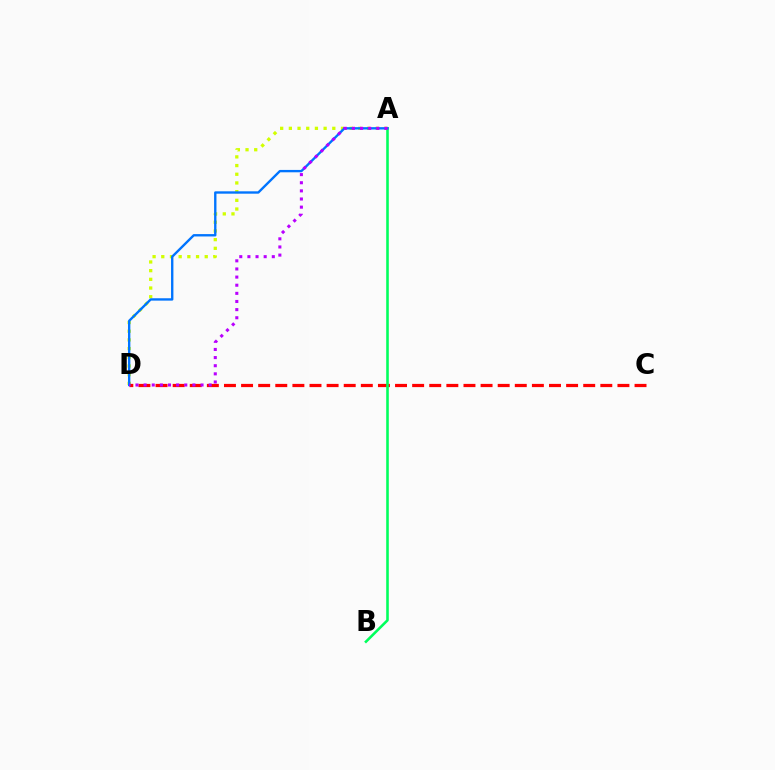{('A', 'D'): [{'color': '#d1ff00', 'line_style': 'dotted', 'thickness': 2.36}, {'color': '#0074ff', 'line_style': 'solid', 'thickness': 1.7}, {'color': '#b900ff', 'line_style': 'dotted', 'thickness': 2.21}], ('C', 'D'): [{'color': '#ff0000', 'line_style': 'dashed', 'thickness': 2.32}], ('A', 'B'): [{'color': '#00ff5c', 'line_style': 'solid', 'thickness': 1.86}]}